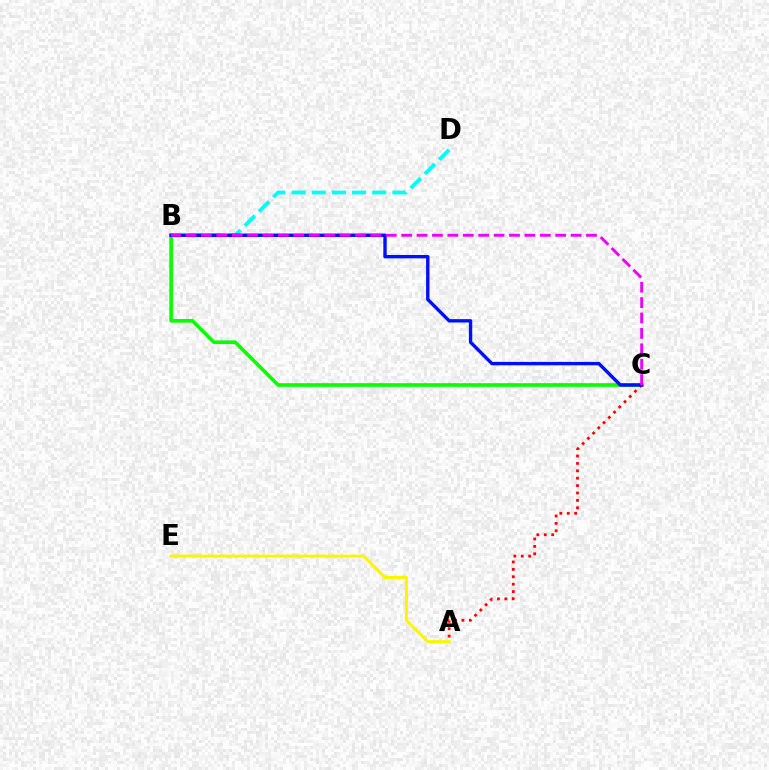{('B', 'C'): [{'color': '#08ff00', 'line_style': 'solid', 'thickness': 2.62}, {'color': '#0010ff', 'line_style': 'solid', 'thickness': 2.43}, {'color': '#ee00ff', 'line_style': 'dashed', 'thickness': 2.09}], ('B', 'D'): [{'color': '#00fff6', 'line_style': 'dashed', 'thickness': 2.74}], ('A', 'E'): [{'color': '#fcf500', 'line_style': 'solid', 'thickness': 2.17}], ('A', 'C'): [{'color': '#ff0000', 'line_style': 'dotted', 'thickness': 2.01}]}